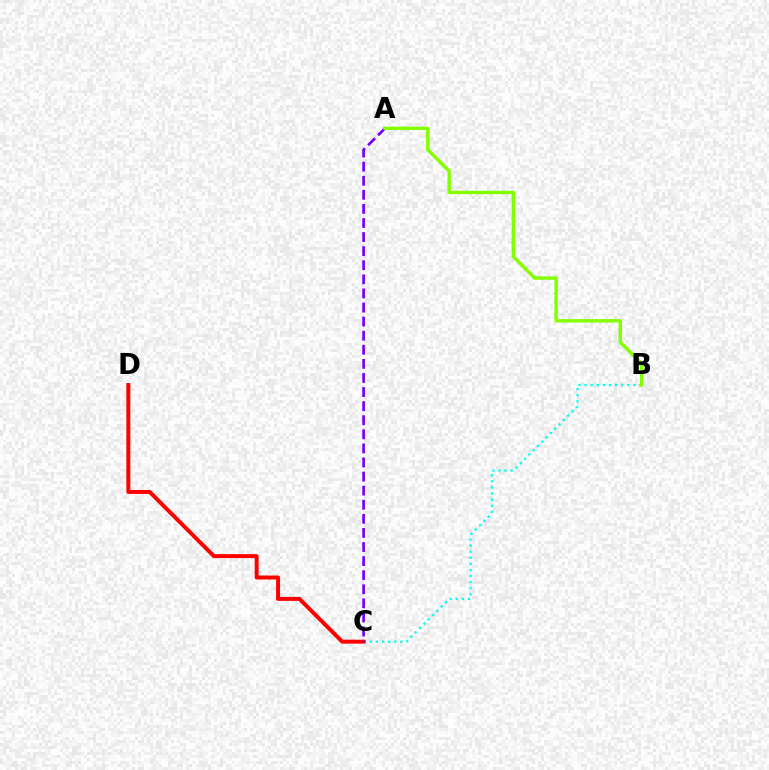{('B', 'C'): [{'color': '#00fff6', 'line_style': 'dotted', 'thickness': 1.66}], ('C', 'D'): [{'color': '#ff0000', 'line_style': 'solid', 'thickness': 2.86}], ('A', 'C'): [{'color': '#7200ff', 'line_style': 'dashed', 'thickness': 1.91}], ('A', 'B'): [{'color': '#84ff00', 'line_style': 'solid', 'thickness': 2.48}]}